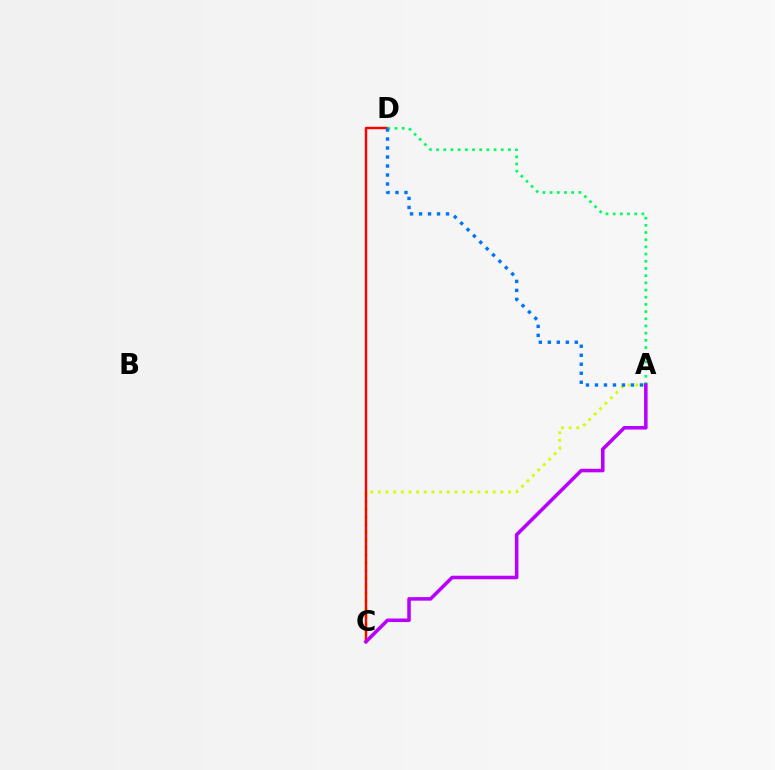{('A', 'C'): [{'color': '#d1ff00', 'line_style': 'dotted', 'thickness': 2.08}, {'color': '#b900ff', 'line_style': 'solid', 'thickness': 2.55}], ('C', 'D'): [{'color': '#ff0000', 'line_style': 'solid', 'thickness': 1.75}], ('A', 'D'): [{'color': '#00ff5c', 'line_style': 'dotted', 'thickness': 1.95}, {'color': '#0074ff', 'line_style': 'dotted', 'thickness': 2.44}]}